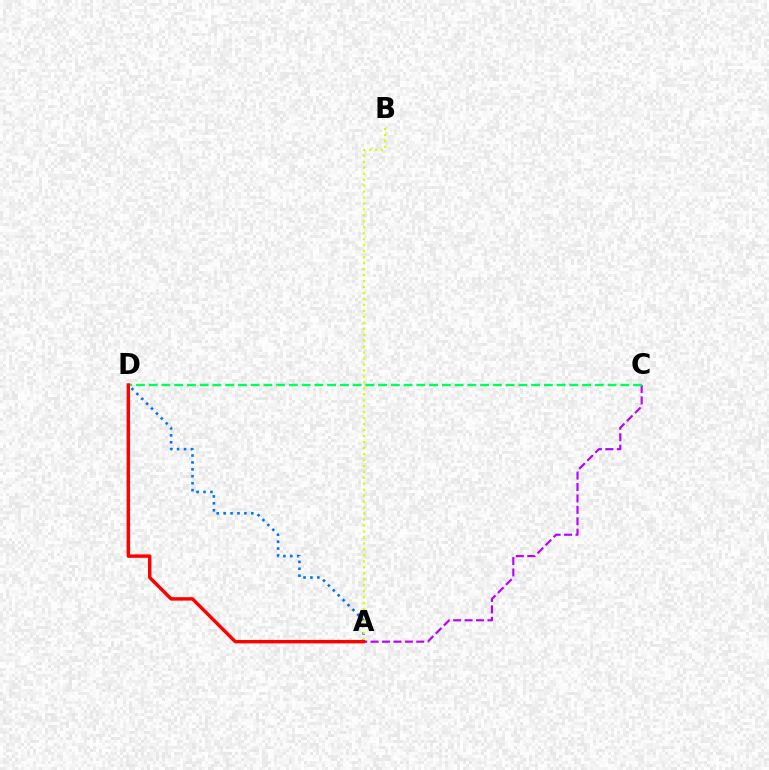{('A', 'C'): [{'color': '#b900ff', 'line_style': 'dashed', 'thickness': 1.55}], ('C', 'D'): [{'color': '#00ff5c', 'line_style': 'dashed', 'thickness': 1.73}], ('A', 'D'): [{'color': '#0074ff', 'line_style': 'dotted', 'thickness': 1.88}, {'color': '#ff0000', 'line_style': 'solid', 'thickness': 2.47}], ('A', 'B'): [{'color': '#d1ff00', 'line_style': 'dotted', 'thickness': 1.62}]}